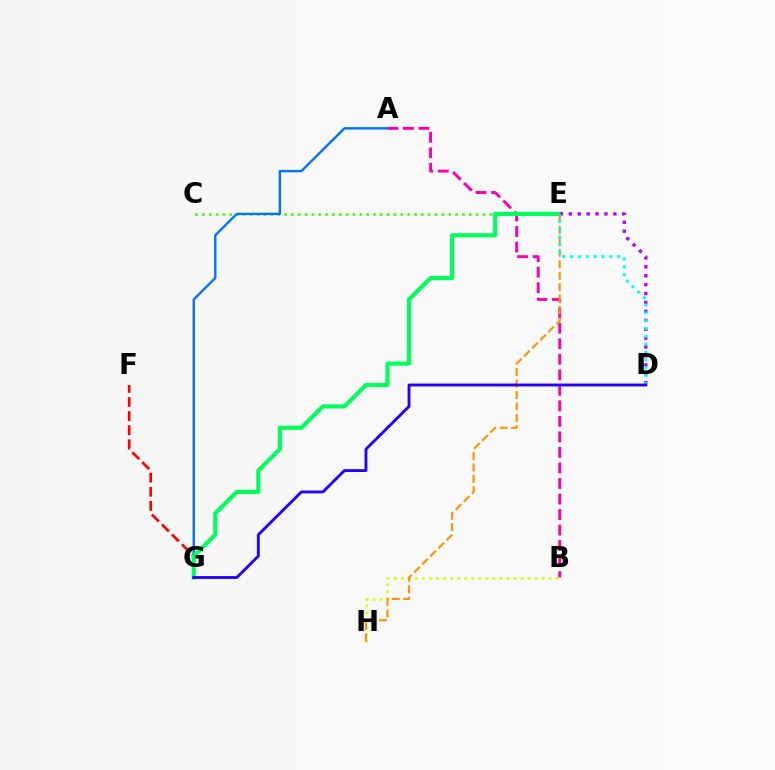{('C', 'E'): [{'color': '#3dff00', 'line_style': 'dotted', 'thickness': 1.86}], ('A', 'B'): [{'color': '#ff00ac', 'line_style': 'dashed', 'thickness': 2.11}], ('F', 'G'): [{'color': '#ff0000', 'line_style': 'dashed', 'thickness': 1.92}], ('A', 'G'): [{'color': '#0074ff', 'line_style': 'solid', 'thickness': 1.72}], ('B', 'H'): [{'color': '#d1ff00', 'line_style': 'dotted', 'thickness': 1.91}], ('E', 'G'): [{'color': '#00ff5c', 'line_style': 'solid', 'thickness': 3.0}], ('D', 'E'): [{'color': '#b900ff', 'line_style': 'dotted', 'thickness': 2.42}, {'color': '#00fff6', 'line_style': 'dotted', 'thickness': 2.13}], ('E', 'H'): [{'color': '#ff9400', 'line_style': 'dashed', 'thickness': 1.55}], ('D', 'G'): [{'color': '#2500ff', 'line_style': 'solid', 'thickness': 2.07}]}